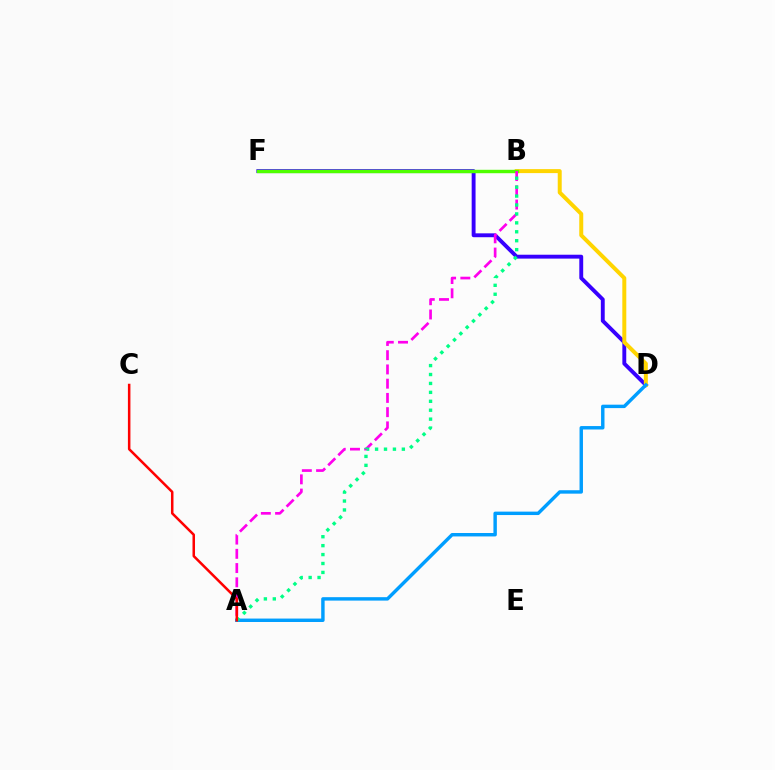{('D', 'F'): [{'color': '#3700ff', 'line_style': 'solid', 'thickness': 2.8}], ('B', 'D'): [{'color': '#ffd500', 'line_style': 'solid', 'thickness': 2.86}], ('B', 'F'): [{'color': '#4fff00', 'line_style': 'solid', 'thickness': 2.45}], ('A', 'B'): [{'color': '#ff00ed', 'line_style': 'dashed', 'thickness': 1.93}, {'color': '#00ff86', 'line_style': 'dotted', 'thickness': 2.43}], ('A', 'D'): [{'color': '#009eff', 'line_style': 'solid', 'thickness': 2.47}], ('A', 'C'): [{'color': '#ff0000', 'line_style': 'solid', 'thickness': 1.81}]}